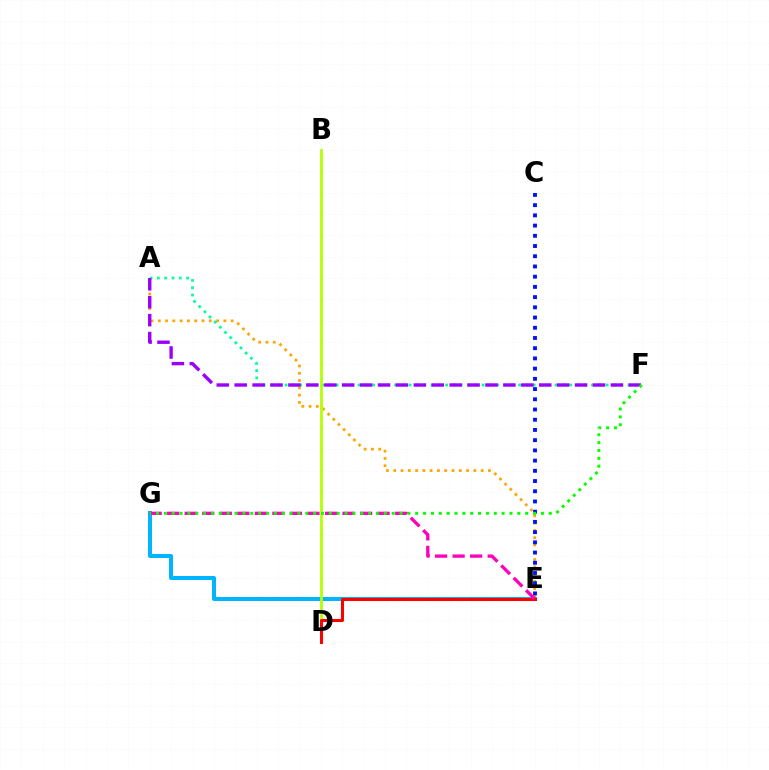{('A', 'E'): [{'color': '#ffa500', 'line_style': 'dotted', 'thickness': 1.98}], ('A', 'F'): [{'color': '#00ff9d', 'line_style': 'dotted', 'thickness': 1.98}, {'color': '#9b00ff', 'line_style': 'dashed', 'thickness': 2.43}], ('E', 'G'): [{'color': '#00b5ff', 'line_style': 'solid', 'thickness': 2.88}, {'color': '#ff00bd', 'line_style': 'dashed', 'thickness': 2.38}], ('B', 'D'): [{'color': '#b3ff00', 'line_style': 'solid', 'thickness': 1.98}], ('D', 'E'): [{'color': '#ff0000', 'line_style': 'solid', 'thickness': 2.18}], ('C', 'E'): [{'color': '#0010ff', 'line_style': 'dotted', 'thickness': 2.78}], ('F', 'G'): [{'color': '#08ff00', 'line_style': 'dotted', 'thickness': 2.13}]}